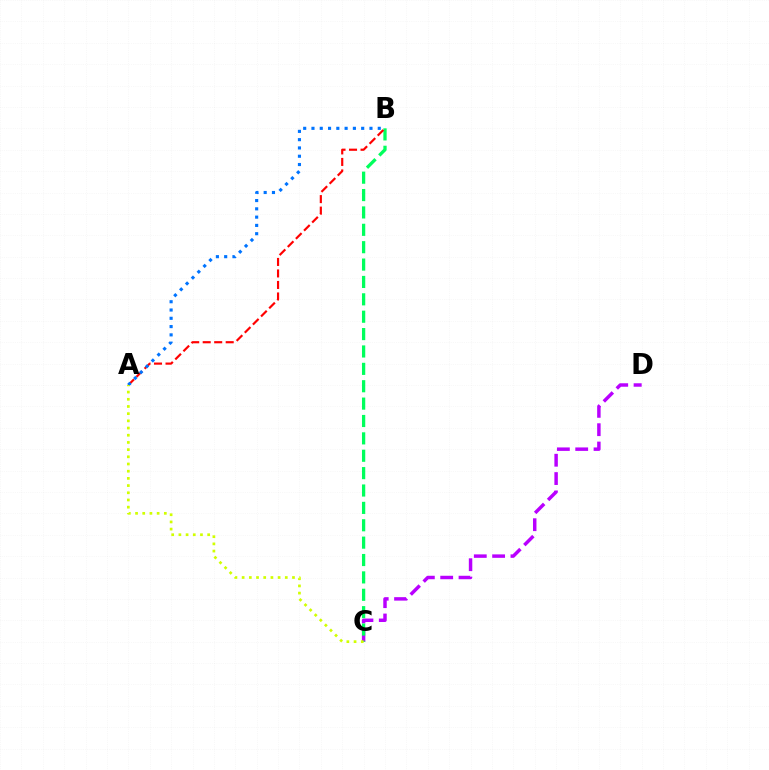{('C', 'D'): [{'color': '#b900ff', 'line_style': 'dashed', 'thickness': 2.49}], ('B', 'C'): [{'color': '#00ff5c', 'line_style': 'dashed', 'thickness': 2.36}], ('A', 'B'): [{'color': '#ff0000', 'line_style': 'dashed', 'thickness': 1.56}, {'color': '#0074ff', 'line_style': 'dotted', 'thickness': 2.25}], ('A', 'C'): [{'color': '#d1ff00', 'line_style': 'dotted', 'thickness': 1.95}]}